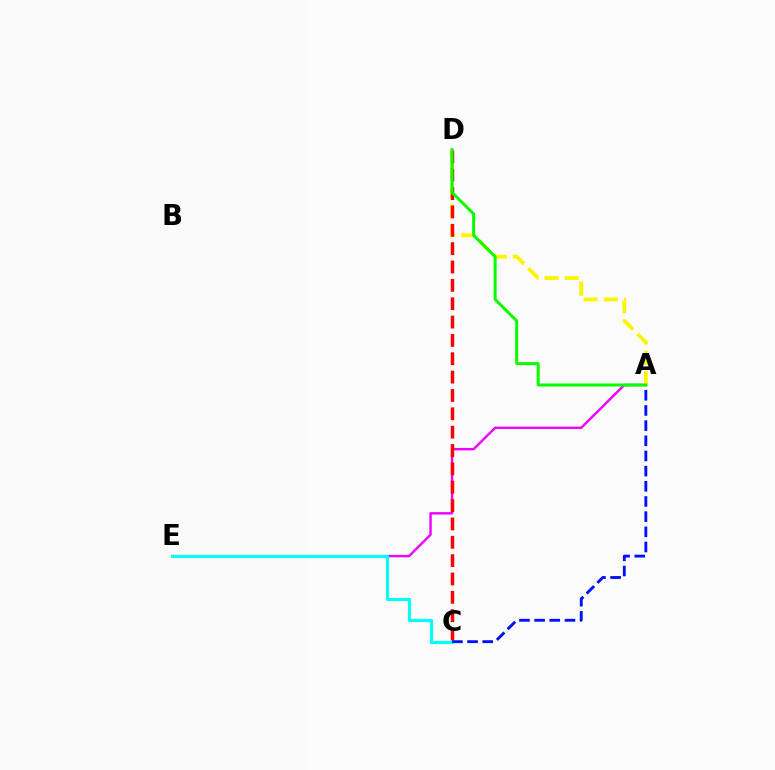{('A', 'E'): [{'color': '#ee00ff', 'line_style': 'solid', 'thickness': 1.72}], ('C', 'E'): [{'color': '#00fff6', 'line_style': 'solid', 'thickness': 2.26}], ('A', 'D'): [{'color': '#fcf500', 'line_style': 'dashed', 'thickness': 2.74}, {'color': '#08ff00', 'line_style': 'solid', 'thickness': 2.16}], ('C', 'D'): [{'color': '#ff0000', 'line_style': 'dashed', 'thickness': 2.49}], ('A', 'C'): [{'color': '#0010ff', 'line_style': 'dashed', 'thickness': 2.06}]}